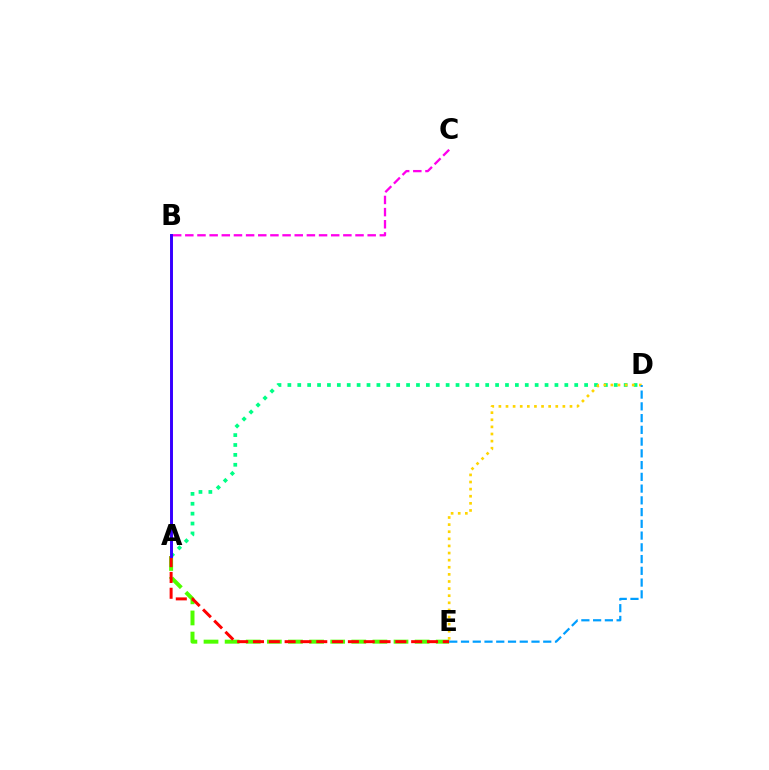{('A', 'D'): [{'color': '#00ff86', 'line_style': 'dotted', 'thickness': 2.69}], ('D', 'E'): [{'color': '#ffd500', 'line_style': 'dotted', 'thickness': 1.93}, {'color': '#009eff', 'line_style': 'dashed', 'thickness': 1.6}], ('A', 'E'): [{'color': '#4fff00', 'line_style': 'dashed', 'thickness': 2.87}, {'color': '#ff0000', 'line_style': 'dashed', 'thickness': 2.15}], ('B', 'C'): [{'color': '#ff00ed', 'line_style': 'dashed', 'thickness': 1.65}], ('A', 'B'): [{'color': '#3700ff', 'line_style': 'solid', 'thickness': 2.12}]}